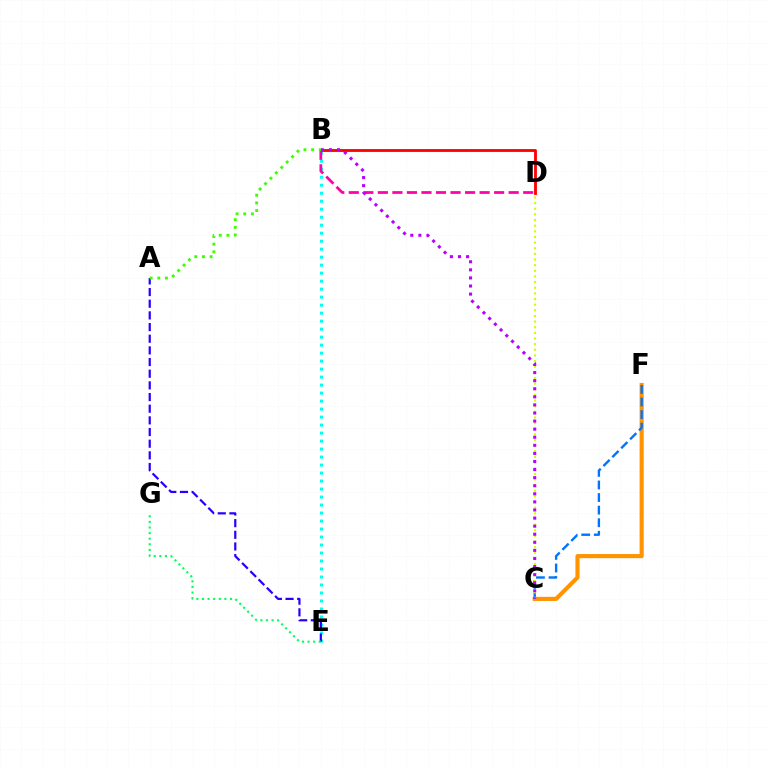{('B', 'E'): [{'color': '#00fff6', 'line_style': 'dotted', 'thickness': 2.17}], ('C', 'F'): [{'color': '#ff9400', 'line_style': 'solid', 'thickness': 2.97}, {'color': '#0074ff', 'line_style': 'dashed', 'thickness': 1.71}], ('B', 'D'): [{'color': '#ff0000', 'line_style': 'solid', 'thickness': 2.04}, {'color': '#ff00ac', 'line_style': 'dashed', 'thickness': 1.97}], ('C', 'D'): [{'color': '#d1ff00', 'line_style': 'dotted', 'thickness': 1.53}], ('B', 'C'): [{'color': '#b900ff', 'line_style': 'dotted', 'thickness': 2.2}], ('A', 'E'): [{'color': '#2500ff', 'line_style': 'dashed', 'thickness': 1.58}], ('E', 'G'): [{'color': '#00ff5c', 'line_style': 'dotted', 'thickness': 1.52}], ('A', 'B'): [{'color': '#3dff00', 'line_style': 'dotted', 'thickness': 2.08}]}